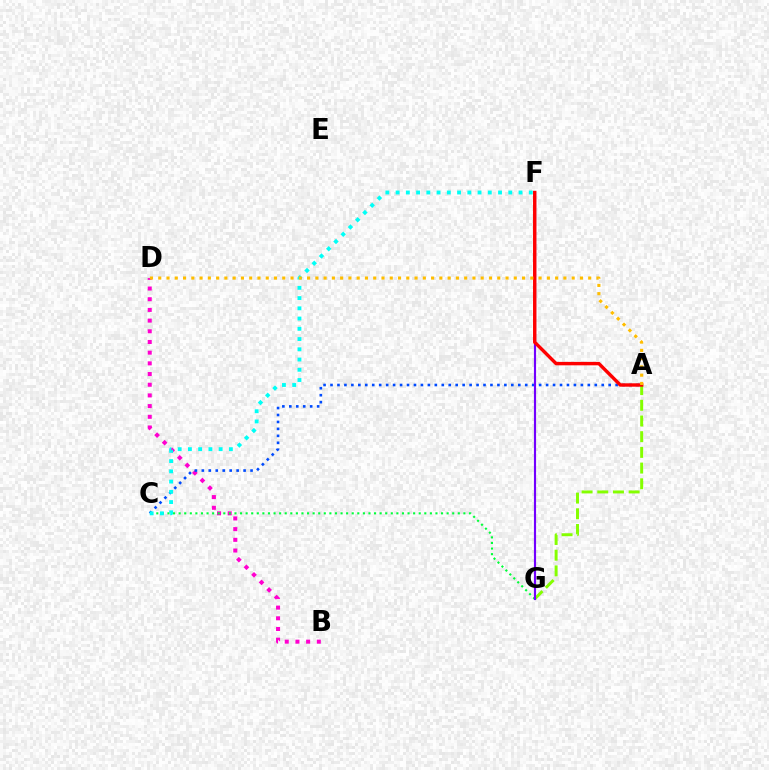{('B', 'D'): [{'color': '#ff00cf', 'line_style': 'dotted', 'thickness': 2.9}], ('C', 'G'): [{'color': '#00ff39', 'line_style': 'dotted', 'thickness': 1.52}], ('A', 'C'): [{'color': '#004bff', 'line_style': 'dotted', 'thickness': 1.89}], ('A', 'G'): [{'color': '#84ff00', 'line_style': 'dashed', 'thickness': 2.13}], ('F', 'G'): [{'color': '#7200ff', 'line_style': 'solid', 'thickness': 1.55}], ('A', 'F'): [{'color': '#ff0000', 'line_style': 'solid', 'thickness': 2.45}], ('C', 'F'): [{'color': '#00fff6', 'line_style': 'dotted', 'thickness': 2.78}], ('A', 'D'): [{'color': '#ffbd00', 'line_style': 'dotted', 'thickness': 2.25}]}